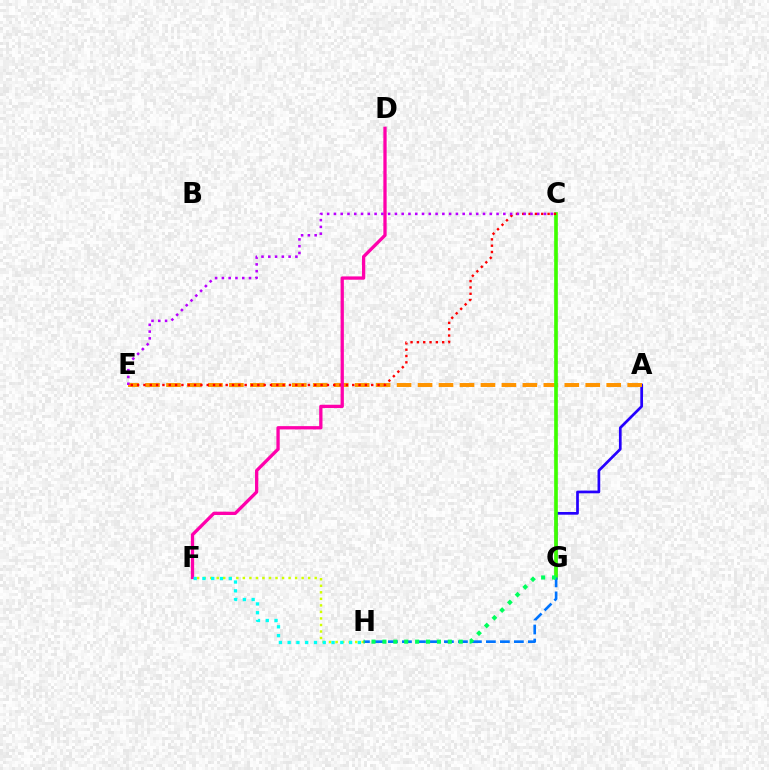{('A', 'G'): [{'color': '#2500ff', 'line_style': 'solid', 'thickness': 1.95}], ('A', 'E'): [{'color': '#ff9400', 'line_style': 'dashed', 'thickness': 2.85}], ('C', 'G'): [{'color': '#3dff00', 'line_style': 'solid', 'thickness': 2.64}], ('C', 'E'): [{'color': '#ff0000', 'line_style': 'dotted', 'thickness': 1.72}, {'color': '#b900ff', 'line_style': 'dotted', 'thickness': 1.84}], ('D', 'F'): [{'color': '#ff00ac', 'line_style': 'solid', 'thickness': 2.37}], ('F', 'H'): [{'color': '#d1ff00', 'line_style': 'dotted', 'thickness': 1.77}, {'color': '#00fff6', 'line_style': 'dotted', 'thickness': 2.38}], ('G', 'H'): [{'color': '#0074ff', 'line_style': 'dashed', 'thickness': 1.9}, {'color': '#00ff5c', 'line_style': 'dotted', 'thickness': 2.96}]}